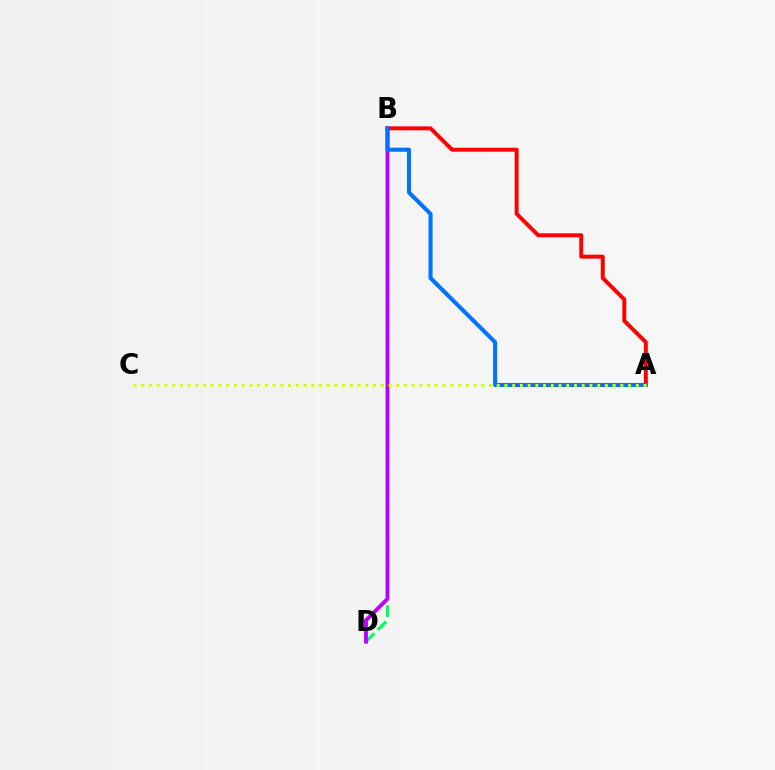{('B', 'D'): [{'color': '#00ff5c', 'line_style': 'dashed', 'thickness': 2.29}, {'color': '#b900ff', 'line_style': 'solid', 'thickness': 2.78}], ('A', 'B'): [{'color': '#ff0000', 'line_style': 'solid', 'thickness': 2.84}, {'color': '#0074ff', 'line_style': 'solid', 'thickness': 2.93}], ('A', 'C'): [{'color': '#d1ff00', 'line_style': 'dotted', 'thickness': 2.1}]}